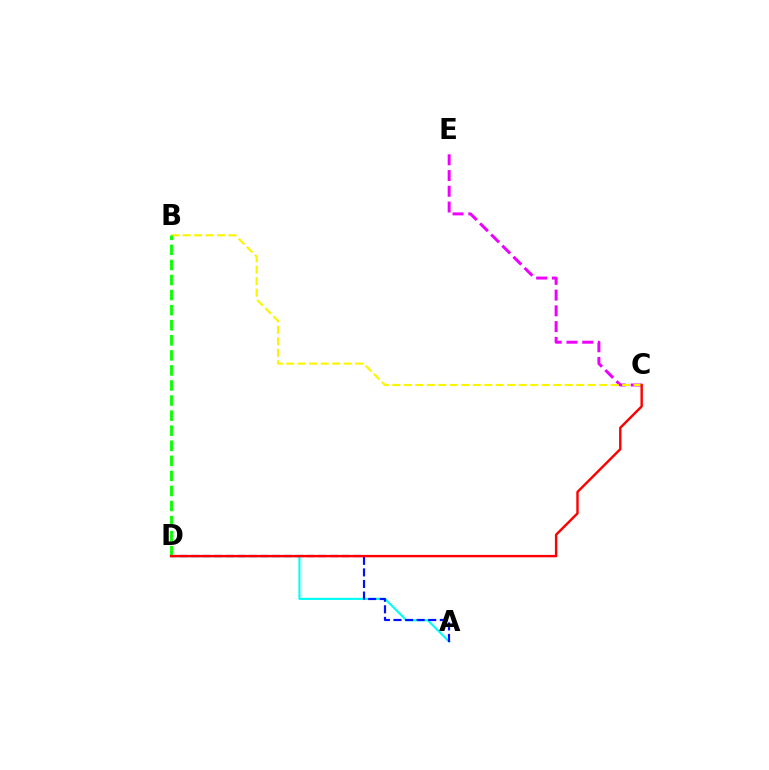{('C', 'E'): [{'color': '#ee00ff', 'line_style': 'dashed', 'thickness': 2.14}], ('A', 'D'): [{'color': '#00fff6', 'line_style': 'solid', 'thickness': 1.52}, {'color': '#0010ff', 'line_style': 'dashed', 'thickness': 1.57}], ('B', 'C'): [{'color': '#fcf500', 'line_style': 'dashed', 'thickness': 1.56}], ('B', 'D'): [{'color': '#08ff00', 'line_style': 'dashed', 'thickness': 2.05}], ('C', 'D'): [{'color': '#ff0000', 'line_style': 'solid', 'thickness': 1.74}]}